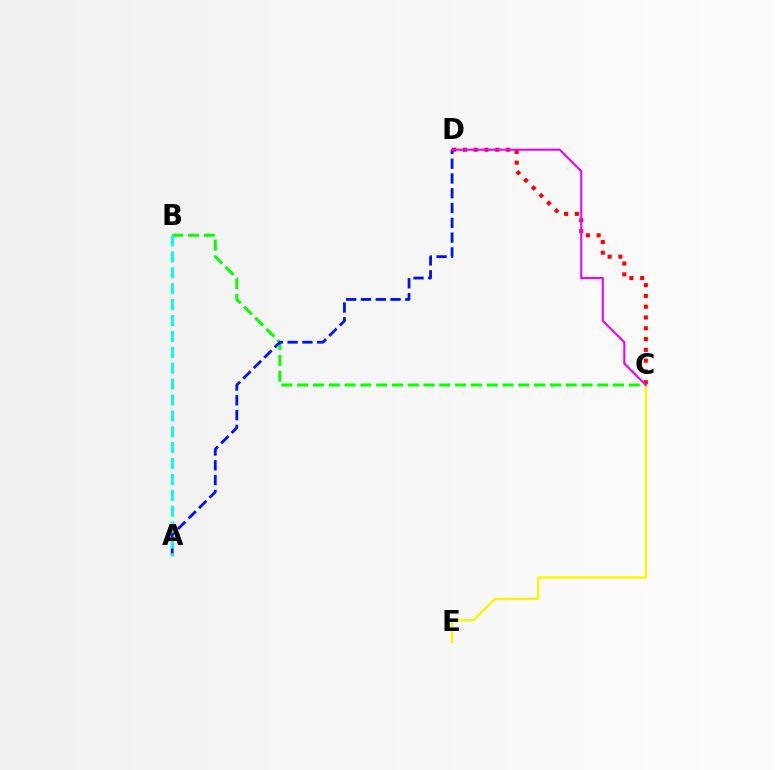{('B', 'C'): [{'color': '#08ff00', 'line_style': 'dashed', 'thickness': 2.15}], ('C', 'D'): [{'color': '#ff0000', 'line_style': 'dotted', 'thickness': 2.93}, {'color': '#ee00ff', 'line_style': 'solid', 'thickness': 1.5}], ('A', 'D'): [{'color': '#0010ff', 'line_style': 'dashed', 'thickness': 2.01}], ('C', 'E'): [{'color': '#fcf500', 'line_style': 'solid', 'thickness': 1.74}], ('A', 'B'): [{'color': '#00fff6', 'line_style': 'dashed', 'thickness': 2.16}]}